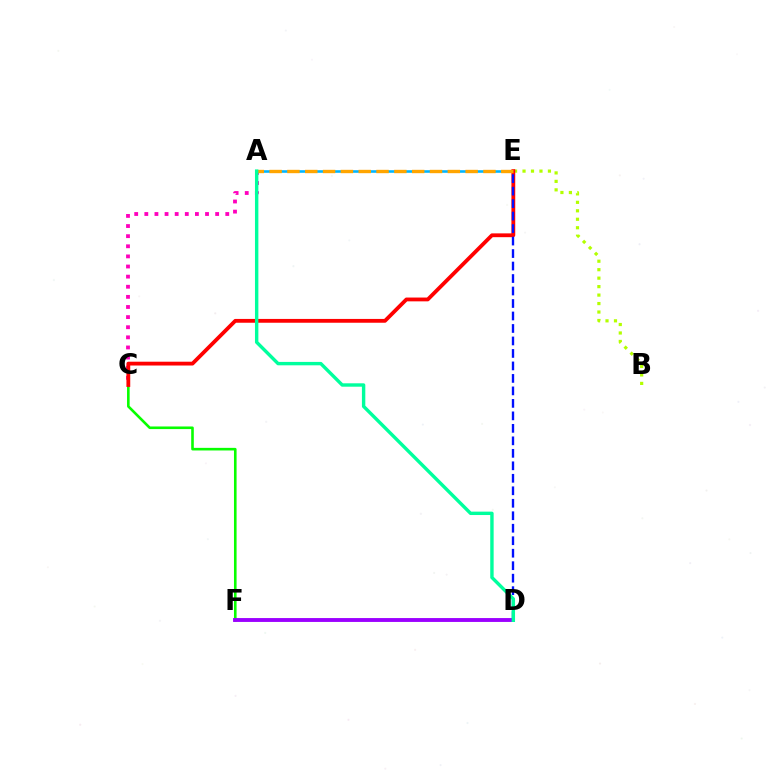{('C', 'F'): [{'color': '#08ff00', 'line_style': 'solid', 'thickness': 1.88}], ('A', 'E'): [{'color': '#00b5ff', 'line_style': 'solid', 'thickness': 1.85}, {'color': '#ffa500', 'line_style': 'dashed', 'thickness': 2.42}], ('D', 'F'): [{'color': '#9b00ff', 'line_style': 'solid', 'thickness': 2.79}], ('A', 'C'): [{'color': '#ff00bd', 'line_style': 'dotted', 'thickness': 2.75}], ('B', 'E'): [{'color': '#b3ff00', 'line_style': 'dotted', 'thickness': 2.3}], ('C', 'E'): [{'color': '#ff0000', 'line_style': 'solid', 'thickness': 2.74}], ('D', 'E'): [{'color': '#0010ff', 'line_style': 'dashed', 'thickness': 1.7}], ('A', 'D'): [{'color': '#00ff9d', 'line_style': 'solid', 'thickness': 2.45}]}